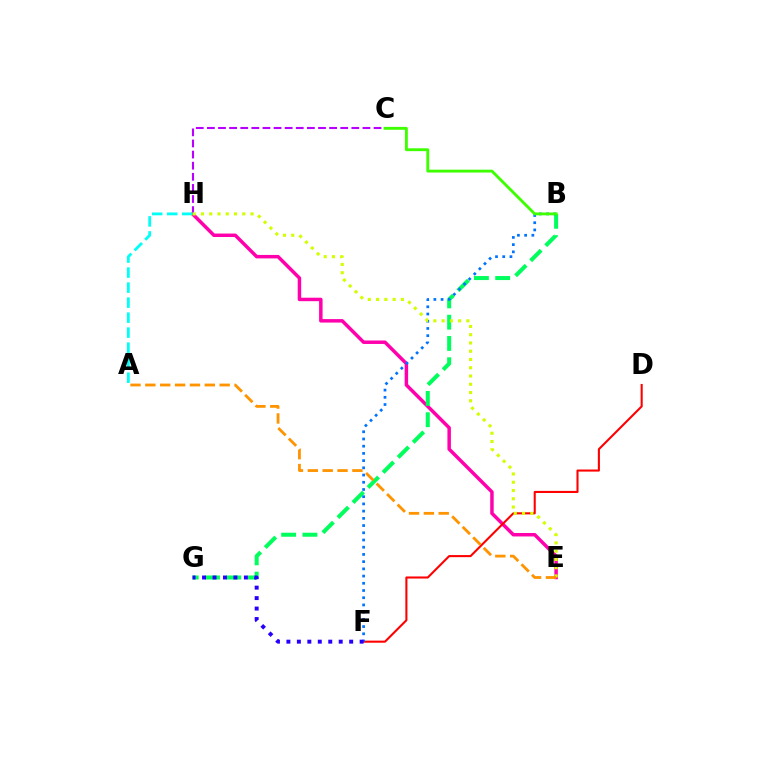{('E', 'H'): [{'color': '#ff00ac', 'line_style': 'solid', 'thickness': 2.5}, {'color': '#d1ff00', 'line_style': 'dotted', 'thickness': 2.25}], ('D', 'F'): [{'color': '#ff0000', 'line_style': 'solid', 'thickness': 1.5}], ('C', 'H'): [{'color': '#b900ff', 'line_style': 'dashed', 'thickness': 1.51}], ('A', 'H'): [{'color': '#00fff6', 'line_style': 'dashed', 'thickness': 2.04}], ('B', 'G'): [{'color': '#00ff5c', 'line_style': 'dashed', 'thickness': 2.89}], ('B', 'F'): [{'color': '#0074ff', 'line_style': 'dotted', 'thickness': 1.96}], ('B', 'C'): [{'color': '#3dff00', 'line_style': 'solid', 'thickness': 2.06}], ('F', 'G'): [{'color': '#2500ff', 'line_style': 'dotted', 'thickness': 2.84}], ('A', 'E'): [{'color': '#ff9400', 'line_style': 'dashed', 'thickness': 2.02}]}